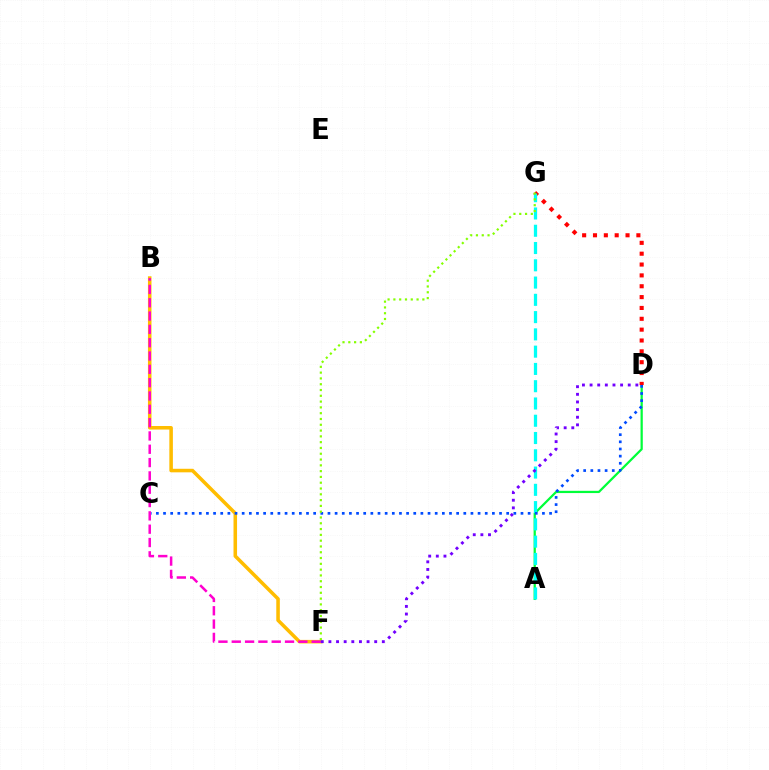{('A', 'D'): [{'color': '#00ff39', 'line_style': 'solid', 'thickness': 1.61}], ('D', 'G'): [{'color': '#ff0000', 'line_style': 'dotted', 'thickness': 2.95}], ('B', 'F'): [{'color': '#ffbd00', 'line_style': 'solid', 'thickness': 2.55}, {'color': '#ff00cf', 'line_style': 'dashed', 'thickness': 1.81}], ('A', 'G'): [{'color': '#00fff6', 'line_style': 'dashed', 'thickness': 2.35}], ('C', 'D'): [{'color': '#004bff', 'line_style': 'dotted', 'thickness': 1.94}], ('F', 'G'): [{'color': '#84ff00', 'line_style': 'dotted', 'thickness': 1.57}], ('D', 'F'): [{'color': '#7200ff', 'line_style': 'dotted', 'thickness': 2.07}]}